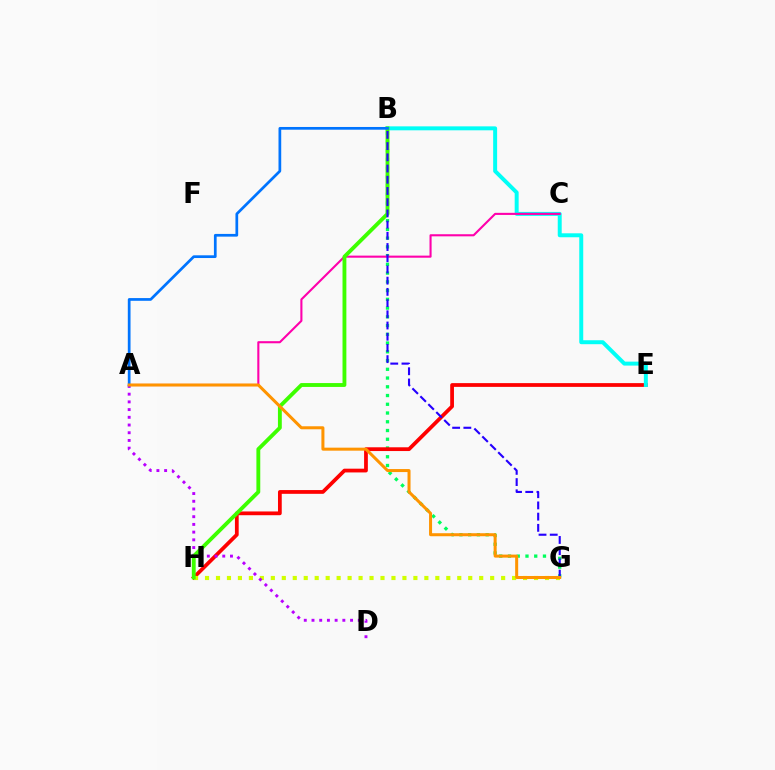{('B', 'G'): [{'color': '#00ff5c', 'line_style': 'dotted', 'thickness': 2.38}, {'color': '#2500ff', 'line_style': 'dashed', 'thickness': 1.52}], ('E', 'H'): [{'color': '#ff0000', 'line_style': 'solid', 'thickness': 2.7}], ('G', 'H'): [{'color': '#d1ff00', 'line_style': 'dotted', 'thickness': 2.98}], ('A', 'D'): [{'color': '#b900ff', 'line_style': 'dotted', 'thickness': 2.1}], ('B', 'E'): [{'color': '#00fff6', 'line_style': 'solid', 'thickness': 2.85}], ('A', 'C'): [{'color': '#ff00ac', 'line_style': 'solid', 'thickness': 1.51}], ('B', 'H'): [{'color': '#3dff00', 'line_style': 'solid', 'thickness': 2.78}], ('A', 'B'): [{'color': '#0074ff', 'line_style': 'solid', 'thickness': 1.96}], ('A', 'G'): [{'color': '#ff9400', 'line_style': 'solid', 'thickness': 2.17}]}